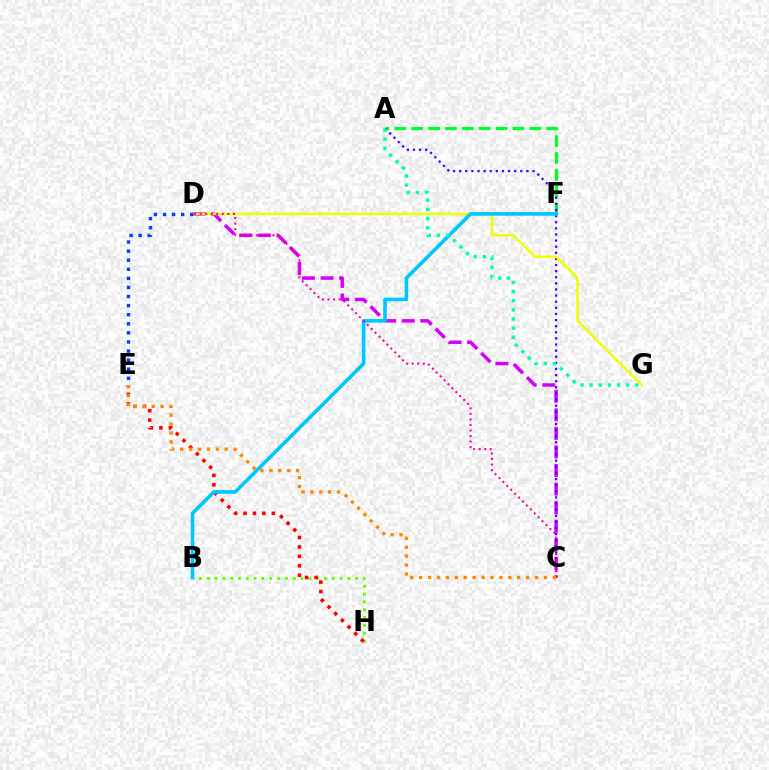{('C', 'D'): [{'color': '#d600ff', 'line_style': 'dashed', 'thickness': 2.52}, {'color': '#ff00a0', 'line_style': 'dotted', 'thickness': 1.51}], ('B', 'H'): [{'color': '#66ff00', 'line_style': 'dotted', 'thickness': 2.12}], ('E', 'H'): [{'color': '#ff0000', 'line_style': 'dotted', 'thickness': 2.56}], ('A', 'F'): [{'color': '#00ff27', 'line_style': 'dashed', 'thickness': 2.29}], ('A', 'C'): [{'color': '#4f00ff', 'line_style': 'dotted', 'thickness': 1.66}], ('D', 'G'): [{'color': '#eeff00', 'line_style': 'solid', 'thickness': 1.8}], ('B', 'F'): [{'color': '#00c7ff', 'line_style': 'solid', 'thickness': 2.61}], ('C', 'E'): [{'color': '#ff8800', 'line_style': 'dotted', 'thickness': 2.42}], ('D', 'E'): [{'color': '#003fff', 'line_style': 'dotted', 'thickness': 2.47}], ('A', 'G'): [{'color': '#00ffaf', 'line_style': 'dotted', 'thickness': 2.48}]}